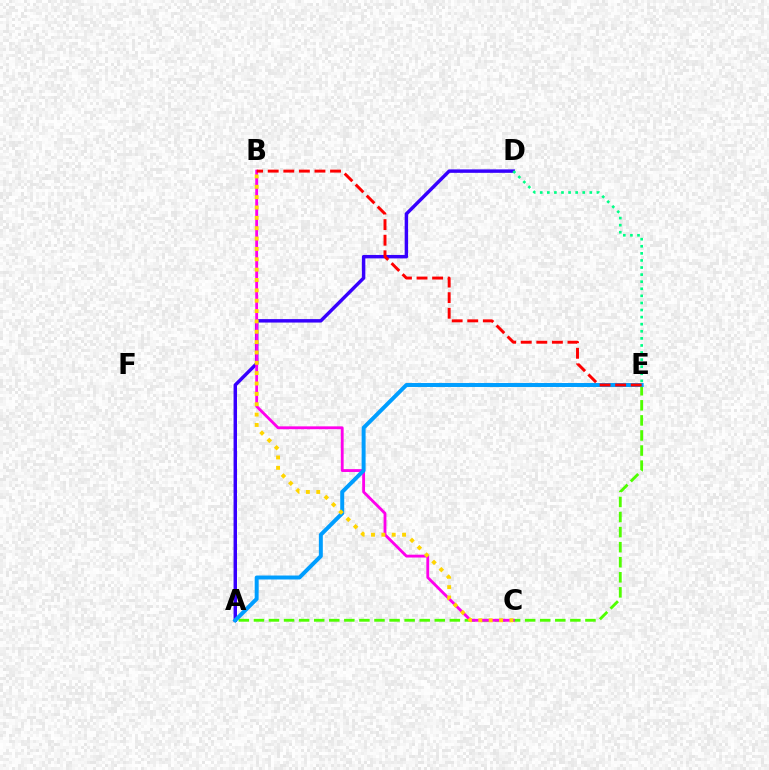{('A', 'D'): [{'color': '#3700ff', 'line_style': 'solid', 'thickness': 2.48}], ('A', 'E'): [{'color': '#4fff00', 'line_style': 'dashed', 'thickness': 2.05}, {'color': '#009eff', 'line_style': 'solid', 'thickness': 2.85}], ('B', 'C'): [{'color': '#ff00ed', 'line_style': 'solid', 'thickness': 2.04}, {'color': '#ffd500', 'line_style': 'dotted', 'thickness': 2.81}], ('B', 'E'): [{'color': '#ff0000', 'line_style': 'dashed', 'thickness': 2.12}], ('D', 'E'): [{'color': '#00ff86', 'line_style': 'dotted', 'thickness': 1.92}]}